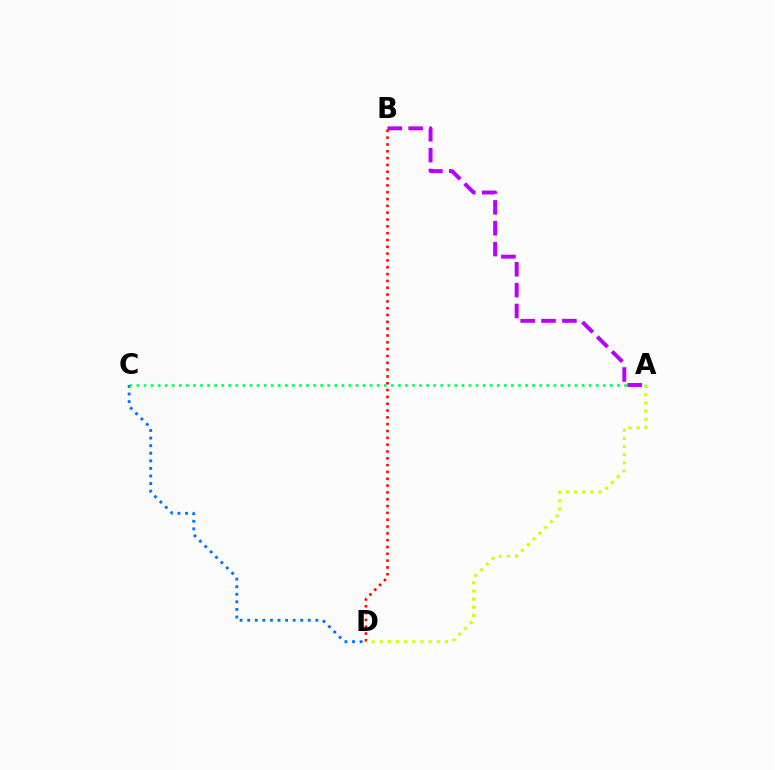{('C', 'D'): [{'color': '#0074ff', 'line_style': 'dotted', 'thickness': 2.06}], ('A', 'C'): [{'color': '#00ff5c', 'line_style': 'dotted', 'thickness': 1.92}], ('A', 'B'): [{'color': '#b900ff', 'line_style': 'dashed', 'thickness': 2.83}], ('B', 'D'): [{'color': '#ff0000', 'line_style': 'dotted', 'thickness': 1.85}], ('A', 'D'): [{'color': '#d1ff00', 'line_style': 'dotted', 'thickness': 2.22}]}